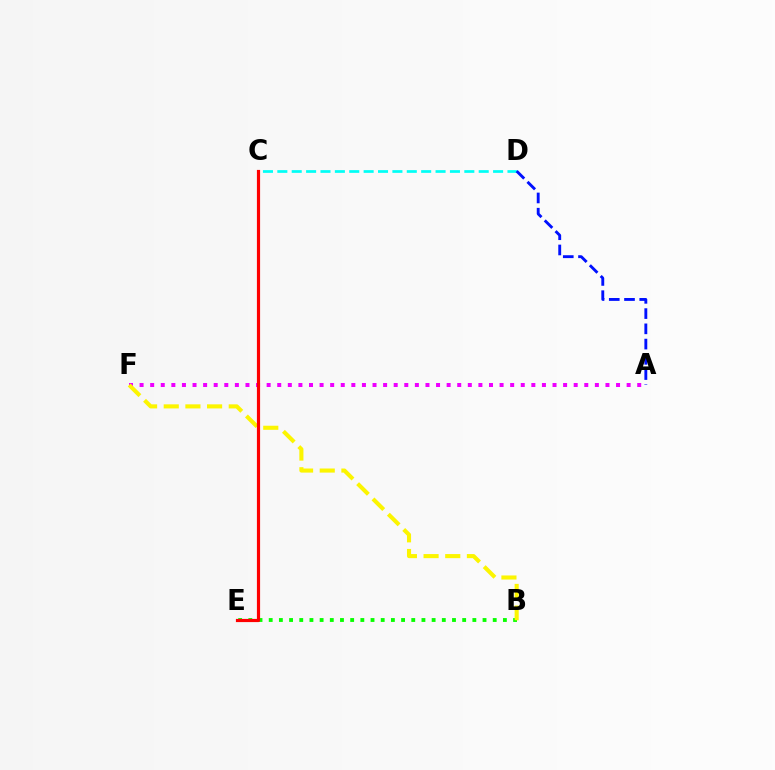{('A', 'F'): [{'color': '#ee00ff', 'line_style': 'dotted', 'thickness': 2.88}], ('C', 'D'): [{'color': '#00fff6', 'line_style': 'dashed', 'thickness': 1.95}], ('B', 'E'): [{'color': '#08ff00', 'line_style': 'dotted', 'thickness': 2.77}], ('A', 'D'): [{'color': '#0010ff', 'line_style': 'dashed', 'thickness': 2.07}], ('B', 'F'): [{'color': '#fcf500', 'line_style': 'dashed', 'thickness': 2.94}], ('C', 'E'): [{'color': '#ff0000', 'line_style': 'solid', 'thickness': 2.29}]}